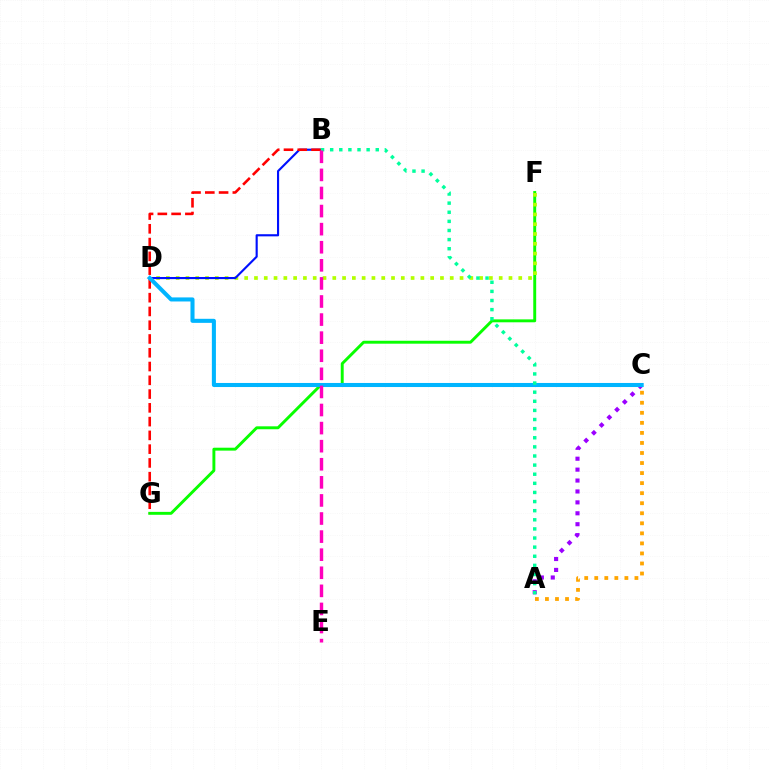{('A', 'C'): [{'color': '#9b00ff', 'line_style': 'dotted', 'thickness': 2.97}, {'color': '#ffa500', 'line_style': 'dotted', 'thickness': 2.73}], ('F', 'G'): [{'color': '#08ff00', 'line_style': 'solid', 'thickness': 2.1}], ('D', 'F'): [{'color': '#b3ff00', 'line_style': 'dotted', 'thickness': 2.66}], ('B', 'D'): [{'color': '#0010ff', 'line_style': 'solid', 'thickness': 1.54}], ('B', 'G'): [{'color': '#ff0000', 'line_style': 'dashed', 'thickness': 1.87}], ('C', 'D'): [{'color': '#00b5ff', 'line_style': 'solid', 'thickness': 2.92}], ('A', 'B'): [{'color': '#00ff9d', 'line_style': 'dotted', 'thickness': 2.48}], ('B', 'E'): [{'color': '#ff00bd', 'line_style': 'dashed', 'thickness': 2.46}]}